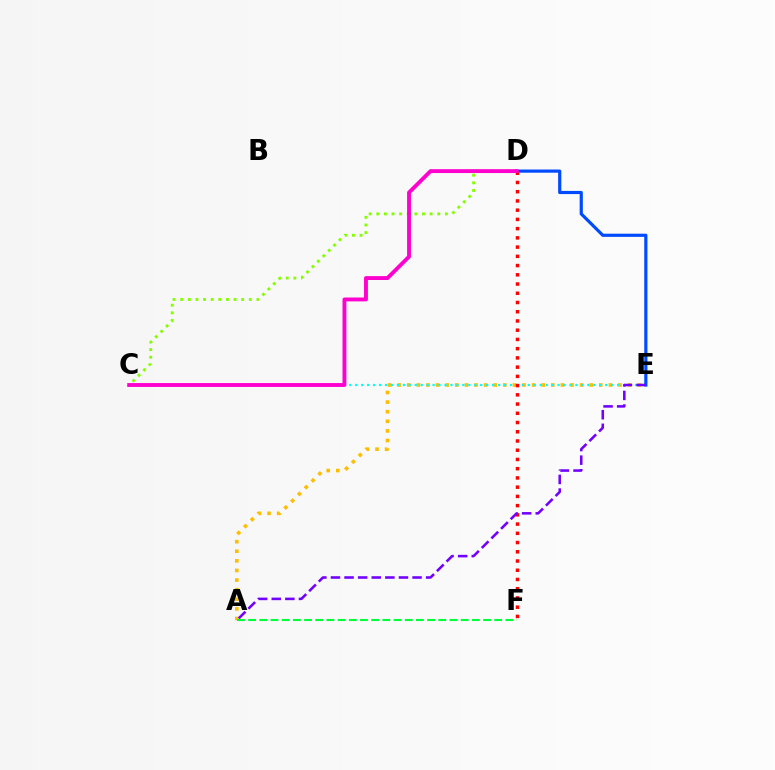{('D', 'E'): [{'color': '#004bff', 'line_style': 'solid', 'thickness': 2.29}], ('A', 'E'): [{'color': '#ffbd00', 'line_style': 'dotted', 'thickness': 2.61}, {'color': '#7200ff', 'line_style': 'dashed', 'thickness': 1.85}], ('C', 'E'): [{'color': '#00fff6', 'line_style': 'dotted', 'thickness': 1.62}], ('D', 'F'): [{'color': '#ff0000', 'line_style': 'dotted', 'thickness': 2.51}], ('C', 'D'): [{'color': '#84ff00', 'line_style': 'dotted', 'thickness': 2.07}, {'color': '#ff00cf', 'line_style': 'solid', 'thickness': 2.79}], ('A', 'F'): [{'color': '#00ff39', 'line_style': 'dashed', 'thickness': 1.52}]}